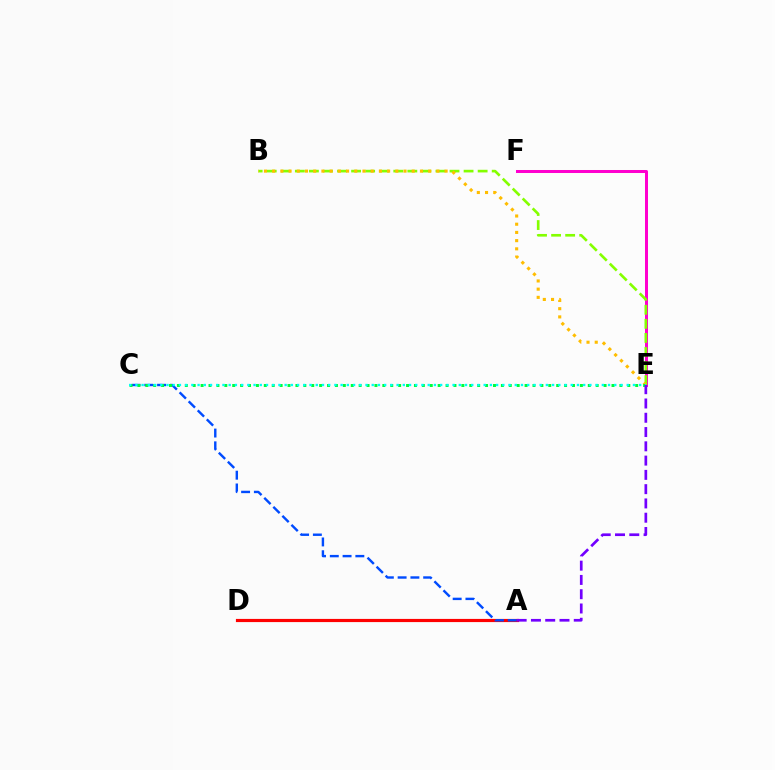{('E', 'F'): [{'color': '#ff00cf', 'line_style': 'solid', 'thickness': 2.17}], ('A', 'D'): [{'color': '#ff0000', 'line_style': 'solid', 'thickness': 2.28}], ('A', 'C'): [{'color': '#004bff', 'line_style': 'dashed', 'thickness': 1.74}], ('B', 'E'): [{'color': '#84ff00', 'line_style': 'dashed', 'thickness': 1.91}, {'color': '#ffbd00', 'line_style': 'dotted', 'thickness': 2.23}], ('C', 'E'): [{'color': '#00ff39', 'line_style': 'dotted', 'thickness': 2.15}, {'color': '#00fff6', 'line_style': 'dotted', 'thickness': 1.69}], ('A', 'E'): [{'color': '#7200ff', 'line_style': 'dashed', 'thickness': 1.94}]}